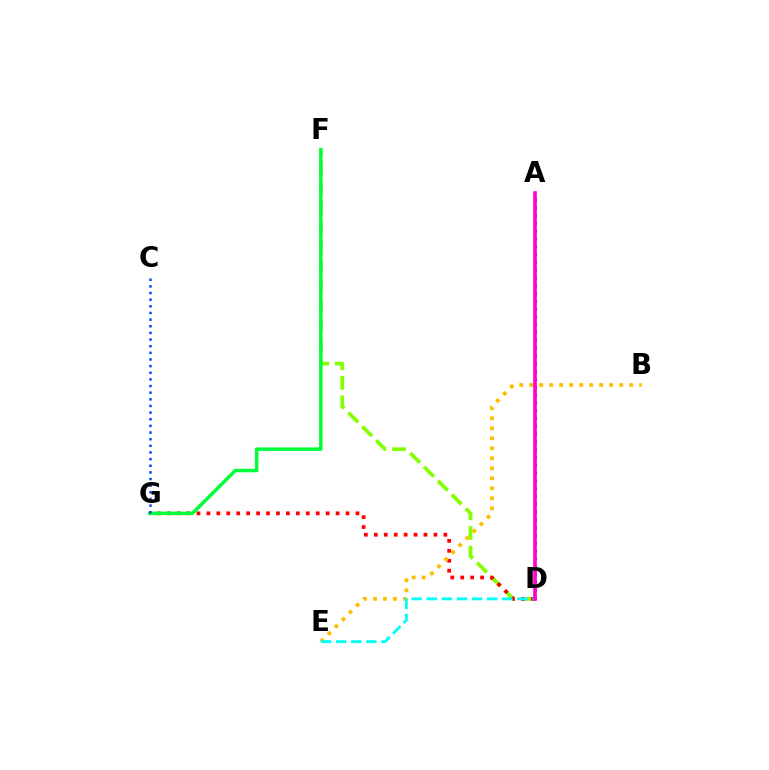{('D', 'F'): [{'color': '#84ff00', 'line_style': 'dashed', 'thickness': 2.67}], ('D', 'G'): [{'color': '#ff0000', 'line_style': 'dotted', 'thickness': 2.7}], ('F', 'G'): [{'color': '#00ff39', 'line_style': 'solid', 'thickness': 2.51}], ('B', 'E'): [{'color': '#ffbd00', 'line_style': 'dotted', 'thickness': 2.72}], ('A', 'D'): [{'color': '#7200ff', 'line_style': 'dotted', 'thickness': 2.12}, {'color': '#ff00cf', 'line_style': 'solid', 'thickness': 2.61}], ('C', 'G'): [{'color': '#004bff', 'line_style': 'dotted', 'thickness': 1.81}], ('D', 'E'): [{'color': '#00fff6', 'line_style': 'dashed', 'thickness': 2.05}]}